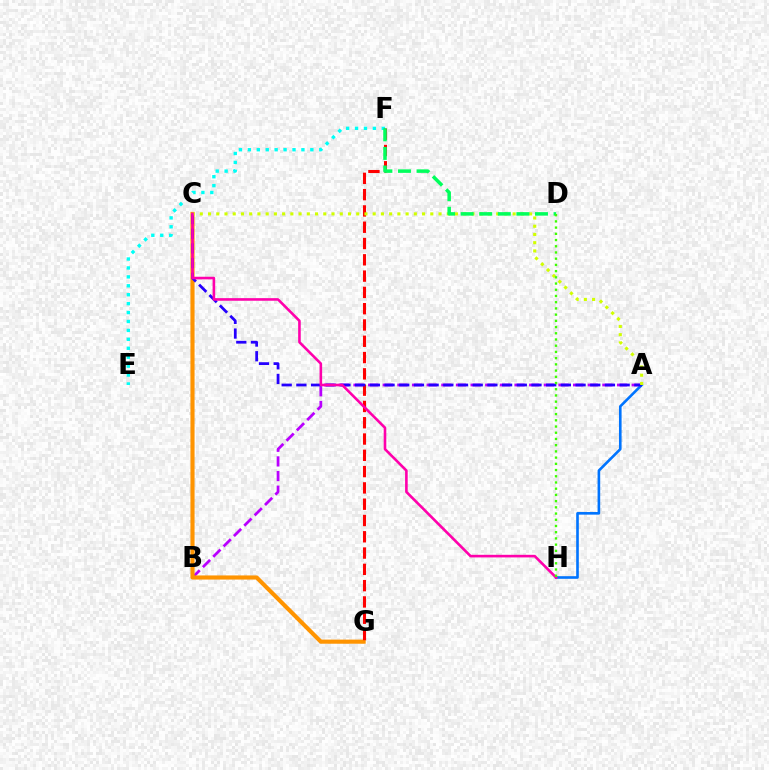{('E', 'F'): [{'color': '#00fff6', 'line_style': 'dotted', 'thickness': 2.42}], ('A', 'B'): [{'color': '#b900ff', 'line_style': 'dashed', 'thickness': 1.99}], ('C', 'G'): [{'color': '#ff9400', 'line_style': 'solid', 'thickness': 2.97}], ('A', 'H'): [{'color': '#0074ff', 'line_style': 'solid', 'thickness': 1.89}], ('F', 'G'): [{'color': '#ff0000', 'line_style': 'dashed', 'thickness': 2.21}], ('A', 'C'): [{'color': '#2500ff', 'line_style': 'dashed', 'thickness': 2.0}, {'color': '#d1ff00', 'line_style': 'dotted', 'thickness': 2.24}], ('C', 'H'): [{'color': '#ff00ac', 'line_style': 'solid', 'thickness': 1.87}], ('D', 'F'): [{'color': '#00ff5c', 'line_style': 'dashed', 'thickness': 2.52}], ('D', 'H'): [{'color': '#3dff00', 'line_style': 'dotted', 'thickness': 1.69}]}